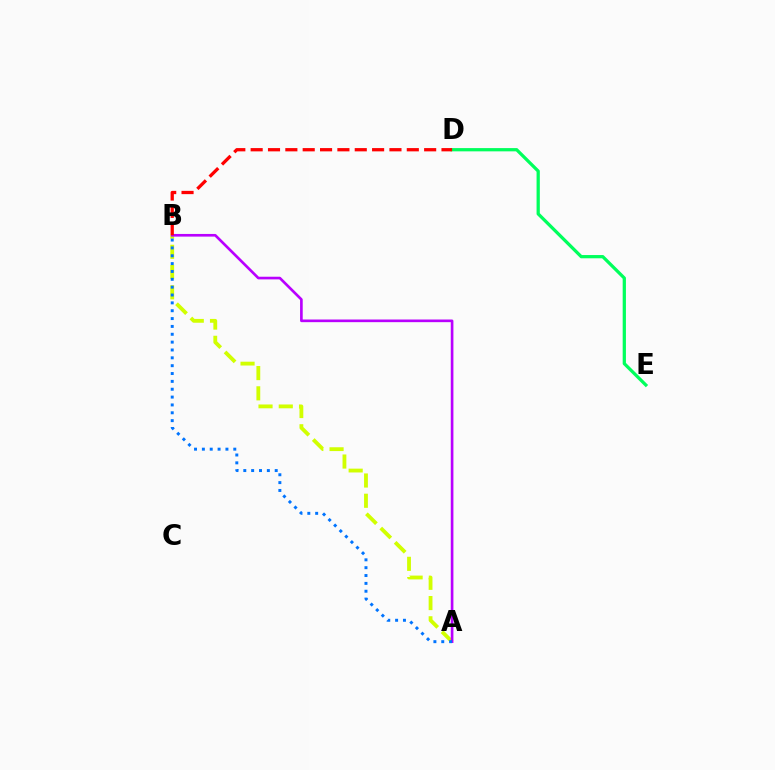{('A', 'B'): [{'color': '#d1ff00', 'line_style': 'dashed', 'thickness': 2.75}, {'color': '#b900ff', 'line_style': 'solid', 'thickness': 1.91}, {'color': '#0074ff', 'line_style': 'dotted', 'thickness': 2.13}], ('D', 'E'): [{'color': '#00ff5c', 'line_style': 'solid', 'thickness': 2.34}], ('B', 'D'): [{'color': '#ff0000', 'line_style': 'dashed', 'thickness': 2.36}]}